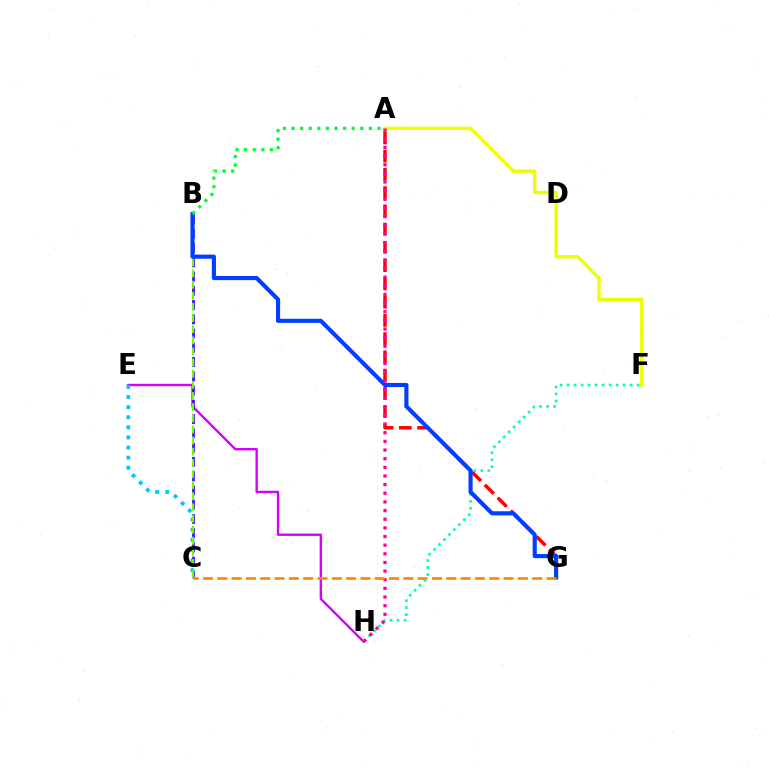{('E', 'H'): [{'color': '#d600ff', 'line_style': 'solid', 'thickness': 1.72}], ('A', 'G'): [{'color': '#ff0000', 'line_style': 'dashed', 'thickness': 2.48}], ('C', 'E'): [{'color': '#00c7ff', 'line_style': 'dotted', 'thickness': 2.75}], ('B', 'C'): [{'color': '#4f00ff', 'line_style': 'dashed', 'thickness': 1.94}, {'color': '#66ff00', 'line_style': 'dashed', 'thickness': 1.51}], ('F', 'H'): [{'color': '#00ffaf', 'line_style': 'dotted', 'thickness': 1.9}], ('A', 'F'): [{'color': '#eeff00', 'line_style': 'solid', 'thickness': 2.45}], ('B', 'G'): [{'color': '#003fff', 'line_style': 'solid', 'thickness': 2.97}], ('A', 'H'): [{'color': '#ff00a0', 'line_style': 'dotted', 'thickness': 2.35}], ('C', 'G'): [{'color': '#ff8800', 'line_style': 'dashed', 'thickness': 1.94}], ('A', 'B'): [{'color': '#00ff27', 'line_style': 'dotted', 'thickness': 2.34}]}